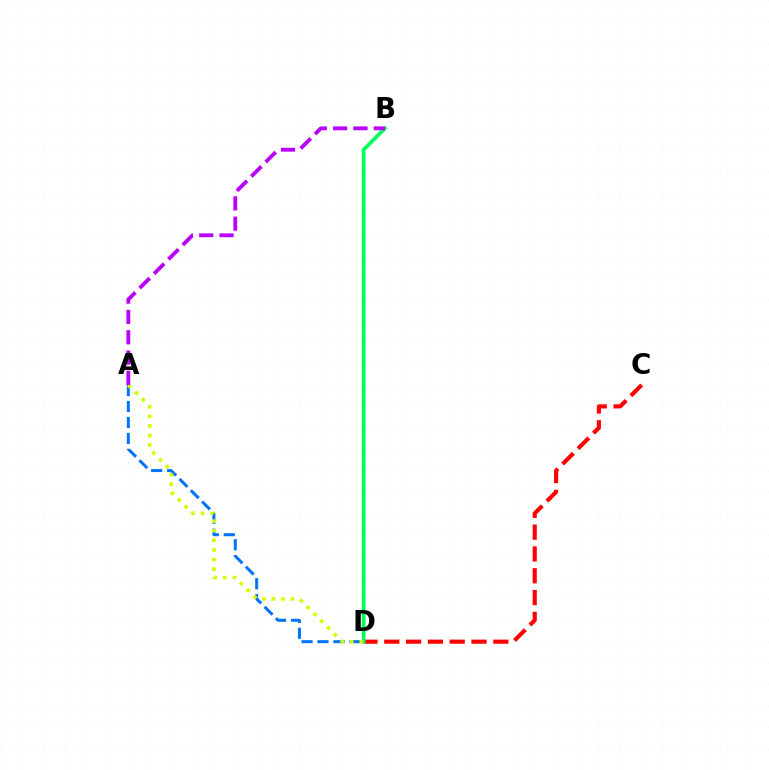{('C', 'D'): [{'color': '#ff0000', 'line_style': 'dashed', 'thickness': 2.96}], ('A', 'D'): [{'color': '#0074ff', 'line_style': 'dashed', 'thickness': 2.17}, {'color': '#d1ff00', 'line_style': 'dotted', 'thickness': 2.61}], ('B', 'D'): [{'color': '#00ff5c', 'line_style': 'solid', 'thickness': 2.67}], ('A', 'B'): [{'color': '#b900ff', 'line_style': 'dashed', 'thickness': 2.76}]}